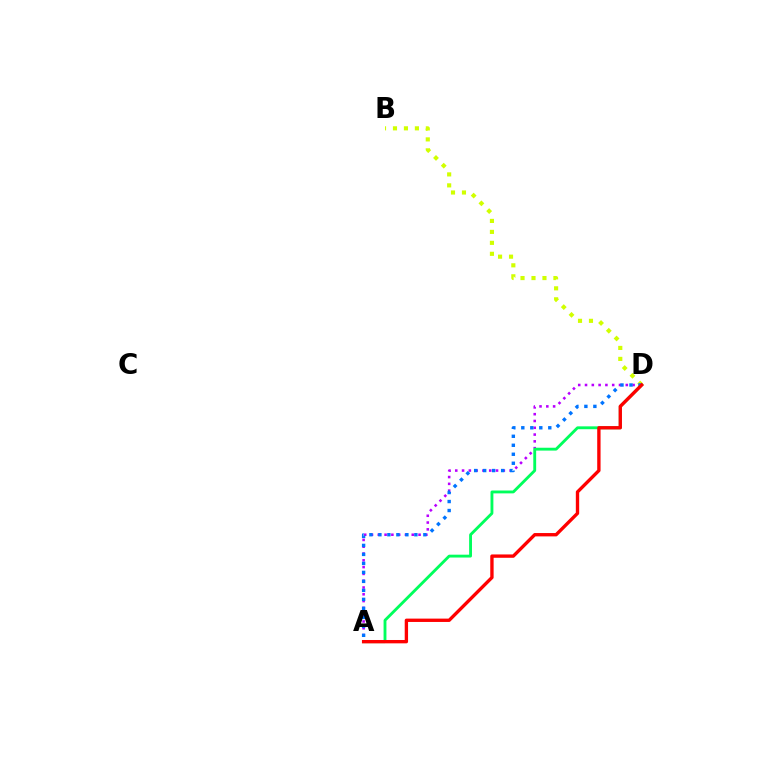{('B', 'D'): [{'color': '#d1ff00', 'line_style': 'dotted', 'thickness': 2.98}], ('A', 'D'): [{'color': '#b900ff', 'line_style': 'dotted', 'thickness': 1.85}, {'color': '#00ff5c', 'line_style': 'solid', 'thickness': 2.06}, {'color': '#0074ff', 'line_style': 'dotted', 'thickness': 2.44}, {'color': '#ff0000', 'line_style': 'solid', 'thickness': 2.41}]}